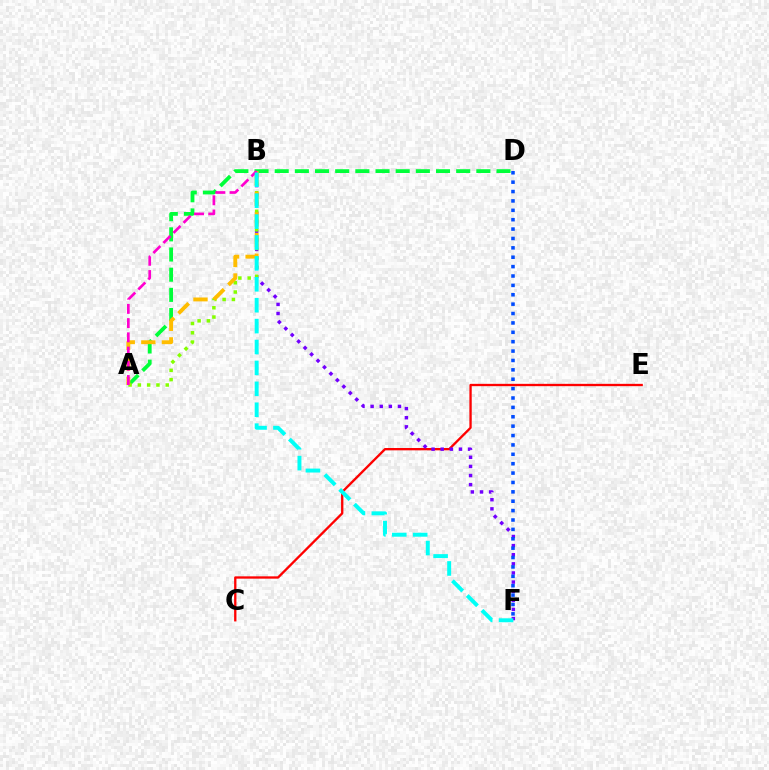{('C', 'E'): [{'color': '#ff0000', 'line_style': 'solid', 'thickness': 1.67}], ('A', 'D'): [{'color': '#00ff39', 'line_style': 'dashed', 'thickness': 2.74}], ('B', 'F'): [{'color': '#7200ff', 'line_style': 'dotted', 'thickness': 2.48}, {'color': '#00fff6', 'line_style': 'dashed', 'thickness': 2.84}], ('A', 'B'): [{'color': '#84ff00', 'line_style': 'dotted', 'thickness': 2.52}, {'color': '#ffbd00', 'line_style': 'dashed', 'thickness': 2.8}, {'color': '#ff00cf', 'line_style': 'dashed', 'thickness': 1.93}], ('D', 'F'): [{'color': '#004bff', 'line_style': 'dotted', 'thickness': 2.55}]}